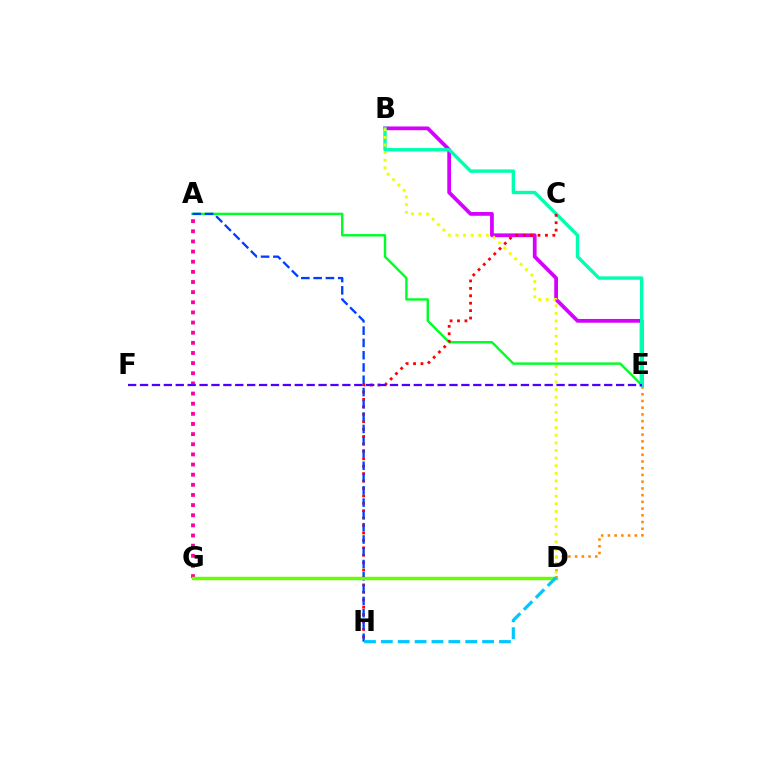{('A', 'E'): [{'color': '#00ff27', 'line_style': 'solid', 'thickness': 1.74}], ('D', 'E'): [{'color': '#ff8800', 'line_style': 'dotted', 'thickness': 1.83}], ('B', 'E'): [{'color': '#d600ff', 'line_style': 'solid', 'thickness': 2.7}, {'color': '#00ffaf', 'line_style': 'solid', 'thickness': 2.44}], ('C', 'H'): [{'color': '#ff0000', 'line_style': 'dotted', 'thickness': 2.02}], ('A', 'G'): [{'color': '#ff00a0', 'line_style': 'dotted', 'thickness': 2.76}], ('A', 'H'): [{'color': '#003fff', 'line_style': 'dashed', 'thickness': 1.67}], ('D', 'G'): [{'color': '#66ff00', 'line_style': 'solid', 'thickness': 2.47}], ('D', 'H'): [{'color': '#00c7ff', 'line_style': 'dashed', 'thickness': 2.29}], ('B', 'D'): [{'color': '#eeff00', 'line_style': 'dotted', 'thickness': 2.07}], ('E', 'F'): [{'color': '#4f00ff', 'line_style': 'dashed', 'thickness': 1.62}]}